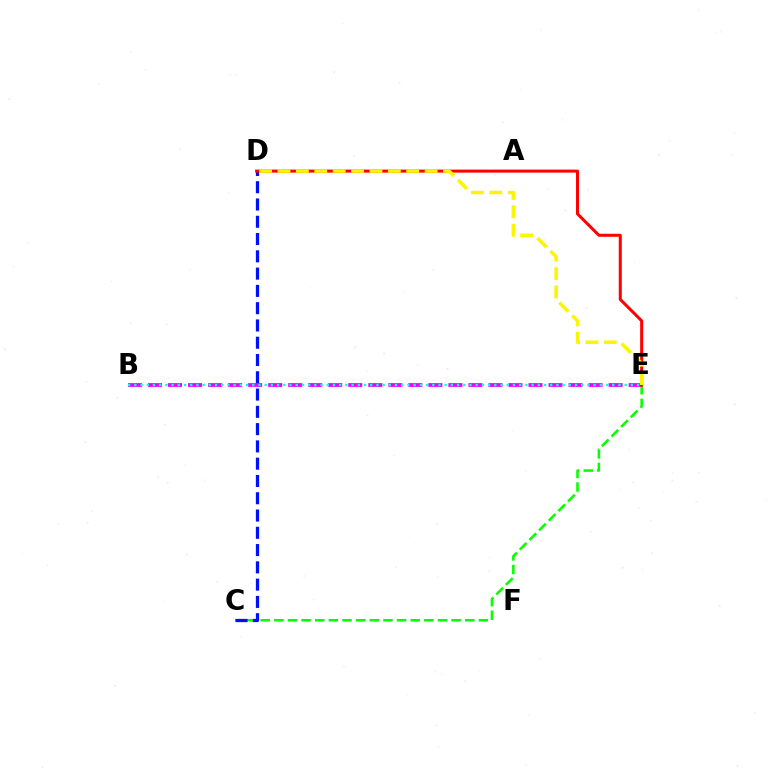{('C', 'E'): [{'color': '#08ff00', 'line_style': 'dashed', 'thickness': 1.85}], ('B', 'E'): [{'color': '#ee00ff', 'line_style': 'dashed', 'thickness': 2.72}, {'color': '#00fff6', 'line_style': 'dotted', 'thickness': 1.69}], ('C', 'D'): [{'color': '#0010ff', 'line_style': 'dashed', 'thickness': 2.35}], ('D', 'E'): [{'color': '#ff0000', 'line_style': 'solid', 'thickness': 2.18}, {'color': '#fcf500', 'line_style': 'dashed', 'thickness': 2.5}]}